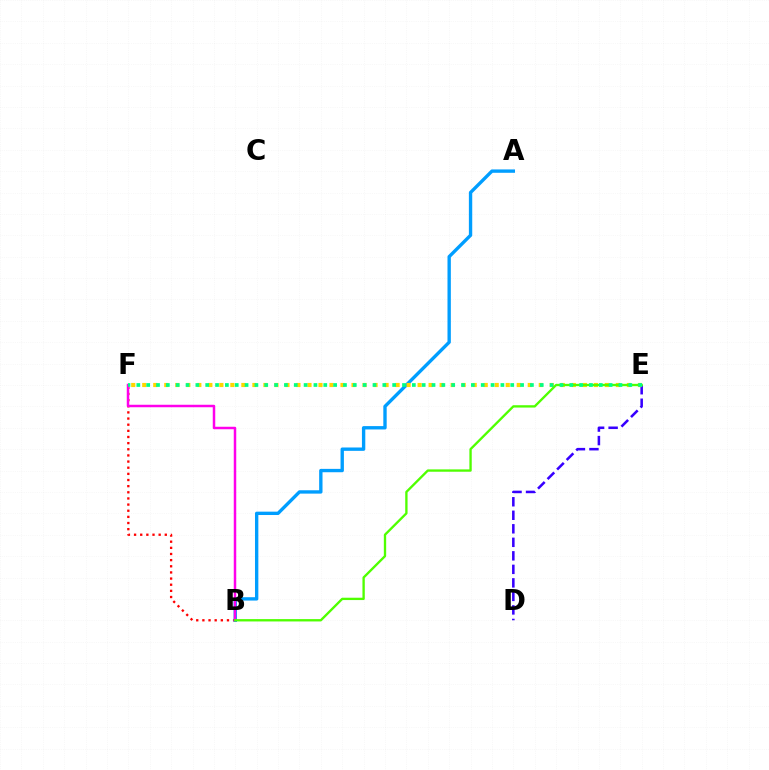{('B', 'F'): [{'color': '#ff0000', 'line_style': 'dotted', 'thickness': 1.67}, {'color': '#ff00ed', 'line_style': 'solid', 'thickness': 1.79}], ('D', 'E'): [{'color': '#3700ff', 'line_style': 'dashed', 'thickness': 1.84}], ('A', 'B'): [{'color': '#009eff', 'line_style': 'solid', 'thickness': 2.42}], ('E', 'F'): [{'color': '#ffd500', 'line_style': 'dotted', 'thickness': 2.99}, {'color': '#00ff86', 'line_style': 'dotted', 'thickness': 2.67}], ('B', 'E'): [{'color': '#4fff00', 'line_style': 'solid', 'thickness': 1.68}]}